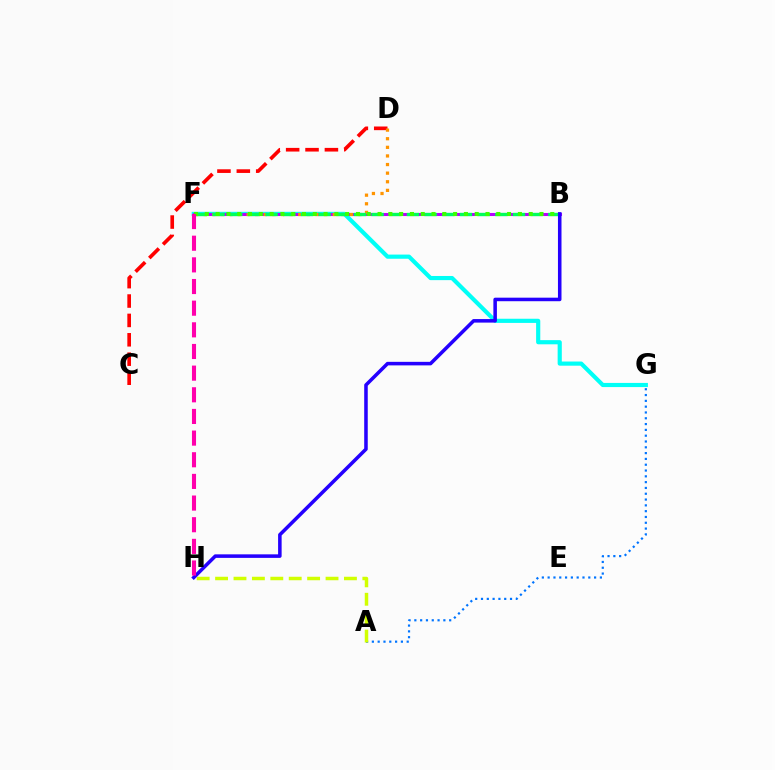{('F', 'G'): [{'color': '#00fff6', 'line_style': 'solid', 'thickness': 2.99}], ('A', 'G'): [{'color': '#0074ff', 'line_style': 'dotted', 'thickness': 1.58}], ('C', 'D'): [{'color': '#ff0000', 'line_style': 'dashed', 'thickness': 2.63}], ('B', 'F'): [{'color': '#b900ff', 'line_style': 'solid', 'thickness': 2.2}, {'color': '#00ff5c', 'line_style': 'dashed', 'thickness': 2.4}, {'color': '#3dff00', 'line_style': 'dotted', 'thickness': 2.93}], ('D', 'F'): [{'color': '#ff9400', 'line_style': 'dotted', 'thickness': 2.34}], ('A', 'H'): [{'color': '#d1ff00', 'line_style': 'dashed', 'thickness': 2.5}], ('B', 'H'): [{'color': '#2500ff', 'line_style': 'solid', 'thickness': 2.55}], ('F', 'H'): [{'color': '#ff00ac', 'line_style': 'dashed', 'thickness': 2.94}]}